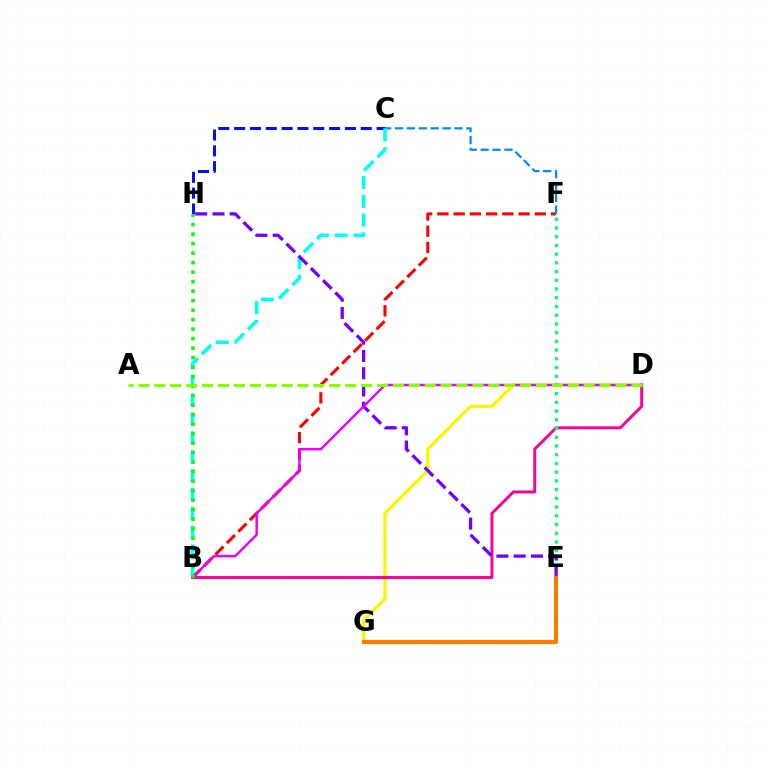{('B', 'F'): [{'color': '#ff0000', 'line_style': 'dashed', 'thickness': 2.2}], ('C', 'H'): [{'color': '#0010ff', 'line_style': 'dashed', 'thickness': 2.15}], ('D', 'G'): [{'color': '#fcf500', 'line_style': 'solid', 'thickness': 2.34}], ('B', 'D'): [{'color': '#ff0094', 'line_style': 'solid', 'thickness': 2.12}, {'color': '#ee00ff', 'line_style': 'solid', 'thickness': 1.74}], ('C', 'F'): [{'color': '#008cff', 'line_style': 'dashed', 'thickness': 1.62}], ('B', 'C'): [{'color': '#00fff6', 'line_style': 'dashed', 'thickness': 2.56}], ('E', 'F'): [{'color': '#00ff74', 'line_style': 'dotted', 'thickness': 2.37}], ('E', 'H'): [{'color': '#7200ff', 'line_style': 'dashed', 'thickness': 2.35}], ('E', 'G'): [{'color': '#ff7c00', 'line_style': 'solid', 'thickness': 2.97}], ('B', 'H'): [{'color': '#08ff00', 'line_style': 'dotted', 'thickness': 2.58}], ('A', 'D'): [{'color': '#84ff00', 'line_style': 'dashed', 'thickness': 2.16}]}